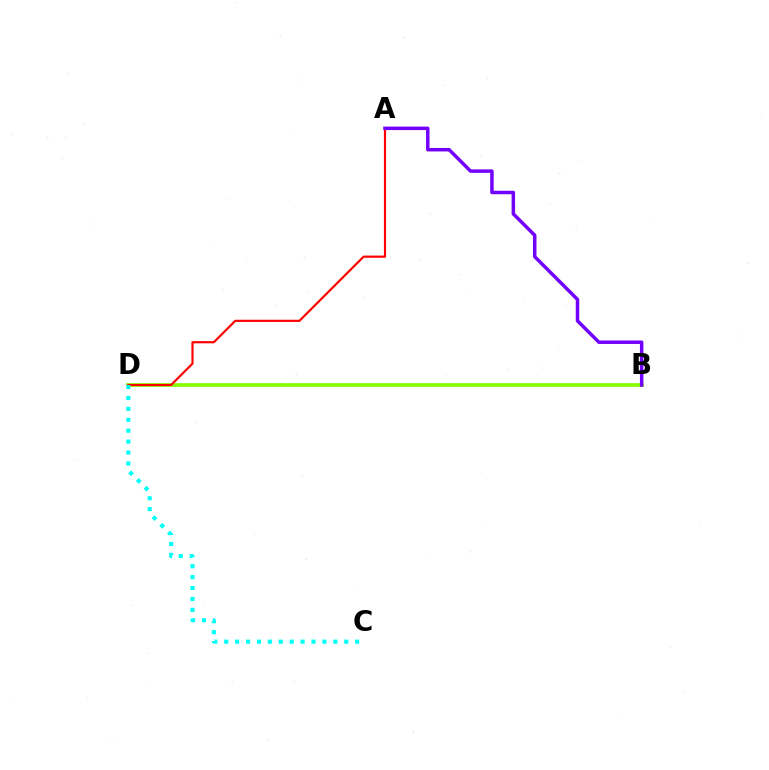{('B', 'D'): [{'color': '#84ff00', 'line_style': 'solid', 'thickness': 2.65}], ('A', 'D'): [{'color': '#ff0000', 'line_style': 'solid', 'thickness': 1.57}], ('C', 'D'): [{'color': '#00fff6', 'line_style': 'dotted', 'thickness': 2.97}], ('A', 'B'): [{'color': '#7200ff', 'line_style': 'solid', 'thickness': 2.5}]}